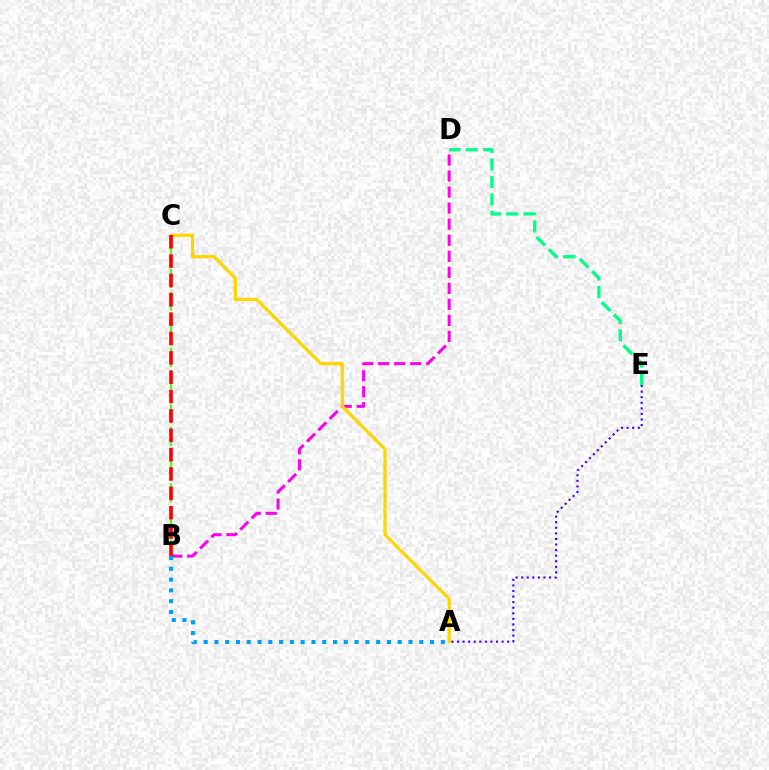{('B', 'D'): [{'color': '#ff00ed', 'line_style': 'dashed', 'thickness': 2.18}], ('D', 'E'): [{'color': '#00ff86', 'line_style': 'dashed', 'thickness': 2.37}], ('A', 'B'): [{'color': '#009eff', 'line_style': 'dotted', 'thickness': 2.93}], ('B', 'C'): [{'color': '#4fff00', 'line_style': 'dashed', 'thickness': 1.53}, {'color': '#ff0000', 'line_style': 'dashed', 'thickness': 2.63}], ('A', 'E'): [{'color': '#3700ff', 'line_style': 'dotted', 'thickness': 1.52}], ('A', 'C'): [{'color': '#ffd500', 'line_style': 'solid', 'thickness': 2.32}]}